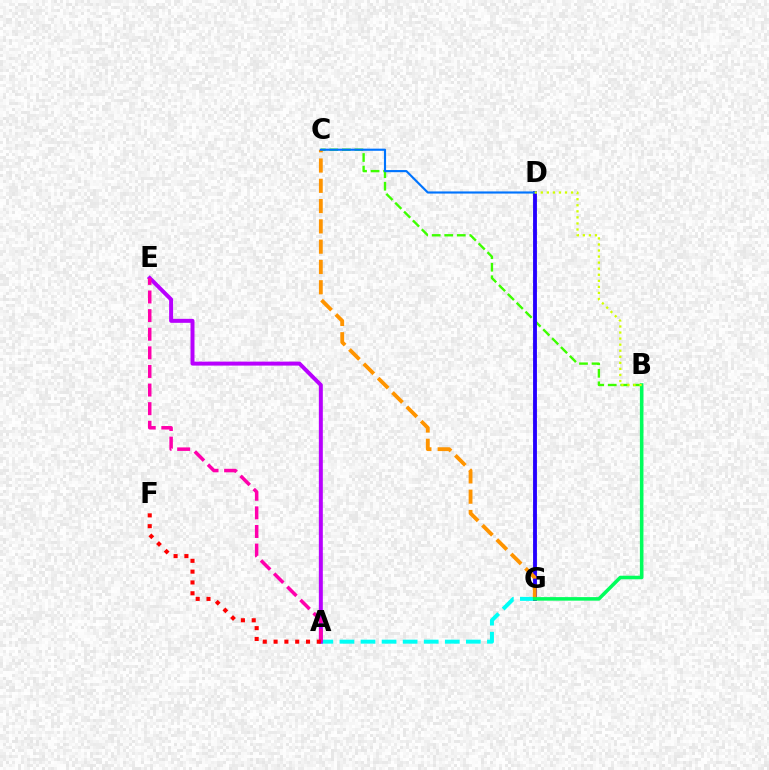{('A', 'G'): [{'color': '#00fff6', 'line_style': 'dashed', 'thickness': 2.86}], ('A', 'E'): [{'color': '#b900ff', 'line_style': 'solid', 'thickness': 2.86}, {'color': '#ff00ac', 'line_style': 'dashed', 'thickness': 2.53}], ('B', 'C'): [{'color': '#3dff00', 'line_style': 'dashed', 'thickness': 1.7}], ('D', 'G'): [{'color': '#2500ff', 'line_style': 'solid', 'thickness': 2.78}], ('A', 'F'): [{'color': '#ff0000', 'line_style': 'dotted', 'thickness': 2.94}], ('C', 'G'): [{'color': '#ff9400', 'line_style': 'dashed', 'thickness': 2.76}], ('B', 'G'): [{'color': '#00ff5c', 'line_style': 'solid', 'thickness': 2.56}], ('C', 'D'): [{'color': '#0074ff', 'line_style': 'solid', 'thickness': 1.54}], ('B', 'D'): [{'color': '#d1ff00', 'line_style': 'dotted', 'thickness': 1.65}]}